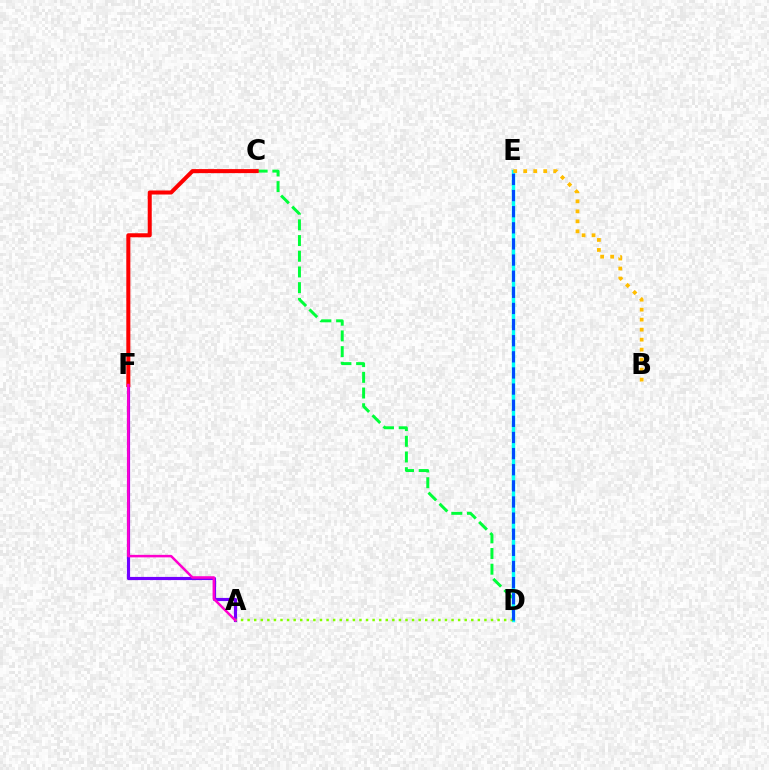{('A', 'F'): [{'color': '#7200ff', 'line_style': 'solid', 'thickness': 2.27}, {'color': '#ff00cf', 'line_style': 'solid', 'thickness': 1.8}], ('C', 'D'): [{'color': '#00ff39', 'line_style': 'dashed', 'thickness': 2.13}], ('D', 'E'): [{'color': '#00fff6', 'line_style': 'solid', 'thickness': 2.47}, {'color': '#004bff', 'line_style': 'dashed', 'thickness': 2.19}], ('C', 'F'): [{'color': '#ff0000', 'line_style': 'solid', 'thickness': 2.9}], ('A', 'D'): [{'color': '#84ff00', 'line_style': 'dotted', 'thickness': 1.79}], ('B', 'E'): [{'color': '#ffbd00', 'line_style': 'dotted', 'thickness': 2.72}]}